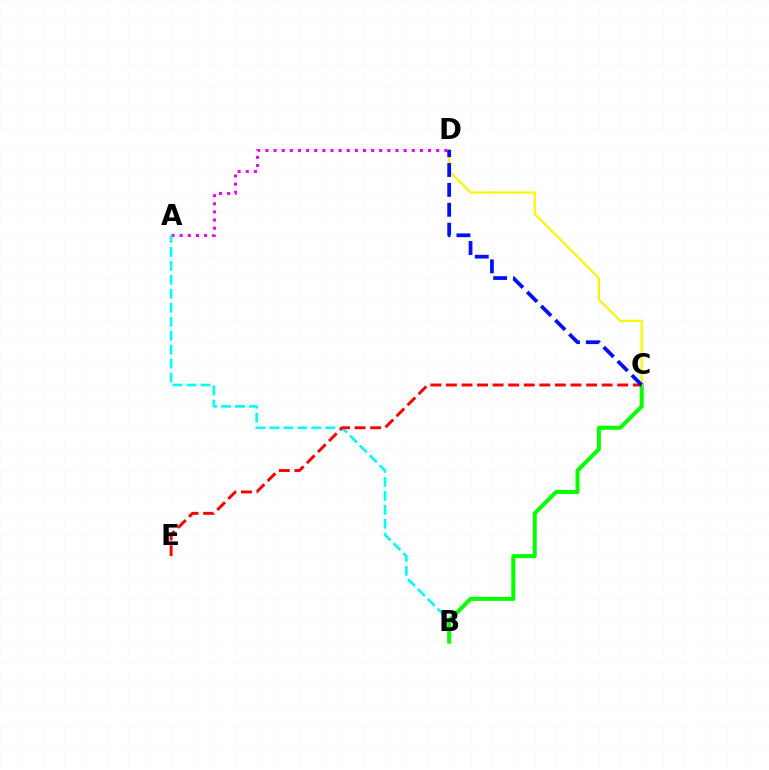{('A', 'D'): [{'color': '#ee00ff', 'line_style': 'dotted', 'thickness': 2.21}], ('A', 'B'): [{'color': '#00fff6', 'line_style': 'dashed', 'thickness': 1.9}], ('B', 'C'): [{'color': '#08ff00', 'line_style': 'solid', 'thickness': 2.89}], ('C', 'D'): [{'color': '#fcf500', 'line_style': 'solid', 'thickness': 1.56}, {'color': '#0010ff', 'line_style': 'dashed', 'thickness': 2.7}], ('C', 'E'): [{'color': '#ff0000', 'line_style': 'dashed', 'thickness': 2.12}]}